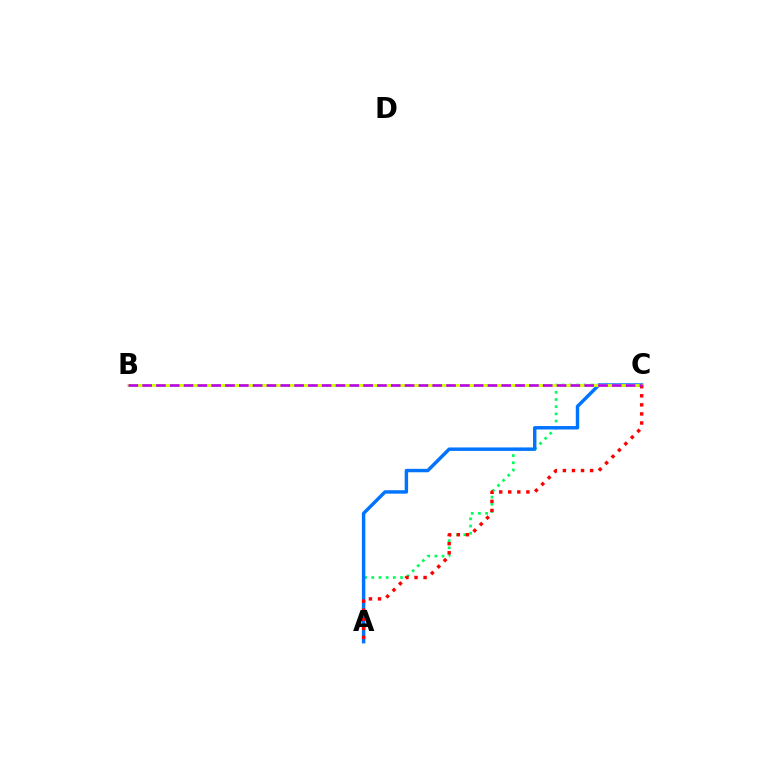{('A', 'C'): [{'color': '#00ff5c', 'line_style': 'dotted', 'thickness': 1.95}, {'color': '#0074ff', 'line_style': 'solid', 'thickness': 2.47}, {'color': '#ff0000', 'line_style': 'dotted', 'thickness': 2.46}], ('B', 'C'): [{'color': '#d1ff00', 'line_style': 'solid', 'thickness': 2.03}, {'color': '#b900ff', 'line_style': 'dashed', 'thickness': 1.88}]}